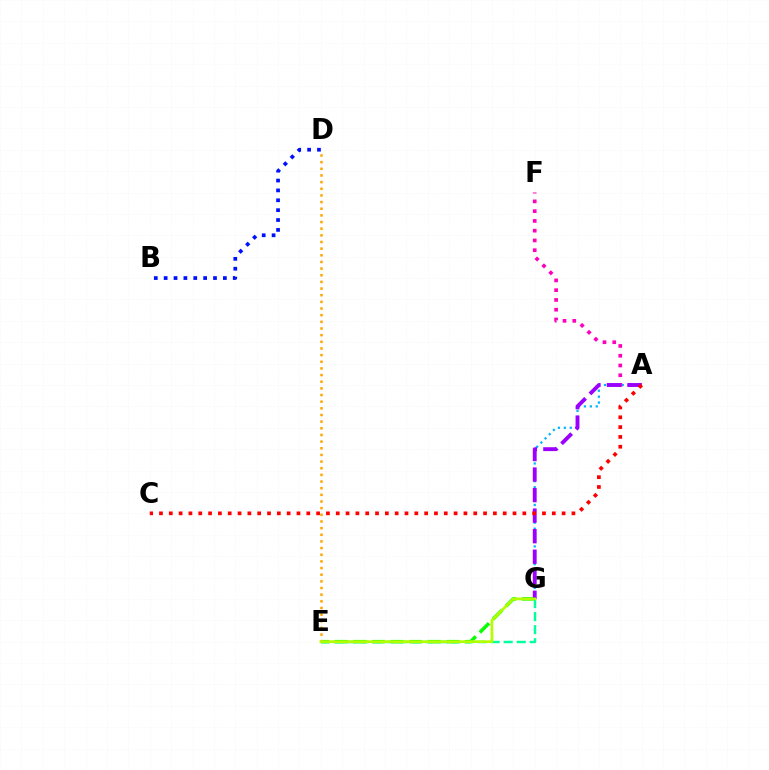{('E', 'G'): [{'color': '#08ff00', 'line_style': 'dashed', 'thickness': 2.53}, {'color': '#00ff9d', 'line_style': 'dashed', 'thickness': 1.77}, {'color': '#b3ff00', 'line_style': 'solid', 'thickness': 1.96}], ('A', 'G'): [{'color': '#00b5ff', 'line_style': 'dotted', 'thickness': 1.61}, {'color': '#9b00ff', 'line_style': 'dashed', 'thickness': 2.79}], ('A', 'F'): [{'color': '#ff00bd', 'line_style': 'dotted', 'thickness': 2.65}], ('D', 'E'): [{'color': '#ffa500', 'line_style': 'dotted', 'thickness': 1.81}], ('B', 'D'): [{'color': '#0010ff', 'line_style': 'dotted', 'thickness': 2.68}], ('A', 'C'): [{'color': '#ff0000', 'line_style': 'dotted', 'thickness': 2.67}]}